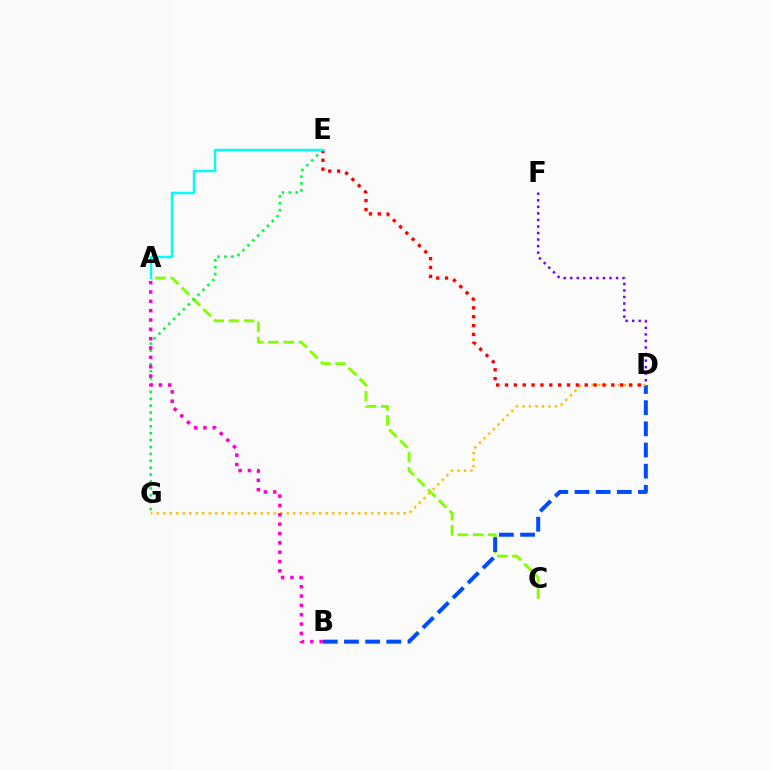{('A', 'C'): [{'color': '#84ff00', 'line_style': 'dashed', 'thickness': 2.06}], ('E', 'G'): [{'color': '#00ff39', 'line_style': 'dotted', 'thickness': 1.87}], ('B', 'D'): [{'color': '#004bff', 'line_style': 'dashed', 'thickness': 2.87}], ('D', 'G'): [{'color': '#ffbd00', 'line_style': 'dotted', 'thickness': 1.77}], ('D', 'E'): [{'color': '#ff0000', 'line_style': 'dotted', 'thickness': 2.41}], ('A', 'B'): [{'color': '#ff00cf', 'line_style': 'dotted', 'thickness': 2.54}], ('D', 'F'): [{'color': '#7200ff', 'line_style': 'dotted', 'thickness': 1.78}], ('A', 'E'): [{'color': '#00fff6', 'line_style': 'solid', 'thickness': 1.79}]}